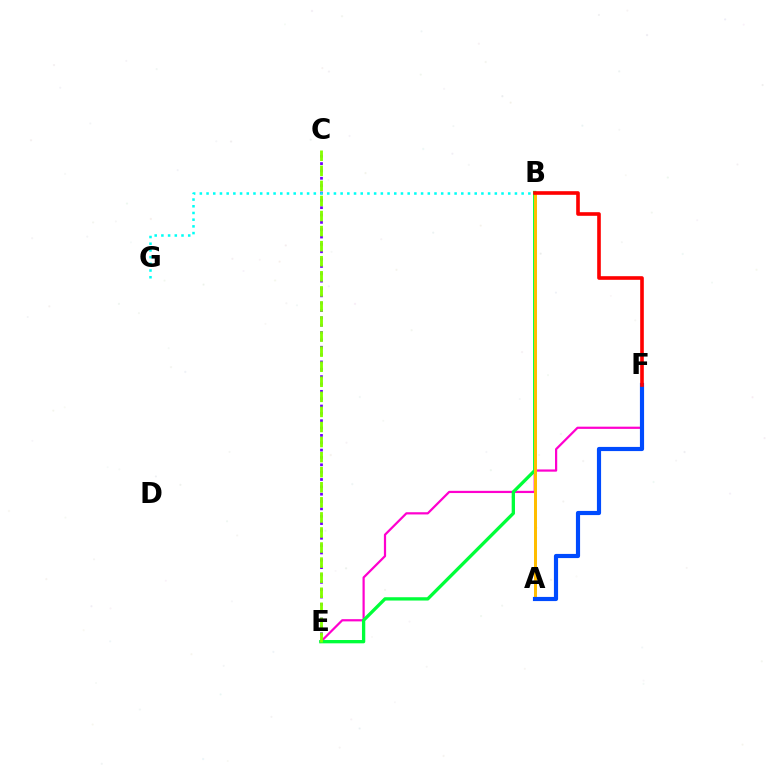{('C', 'E'): [{'color': '#7200ff', 'line_style': 'dotted', 'thickness': 2.0}, {'color': '#84ff00', 'line_style': 'dashed', 'thickness': 2.05}], ('E', 'F'): [{'color': '#ff00cf', 'line_style': 'solid', 'thickness': 1.6}], ('B', 'G'): [{'color': '#00fff6', 'line_style': 'dotted', 'thickness': 1.82}], ('B', 'E'): [{'color': '#00ff39', 'line_style': 'solid', 'thickness': 2.38}], ('A', 'B'): [{'color': '#ffbd00', 'line_style': 'solid', 'thickness': 2.16}], ('A', 'F'): [{'color': '#004bff', 'line_style': 'solid', 'thickness': 2.99}], ('B', 'F'): [{'color': '#ff0000', 'line_style': 'solid', 'thickness': 2.61}]}